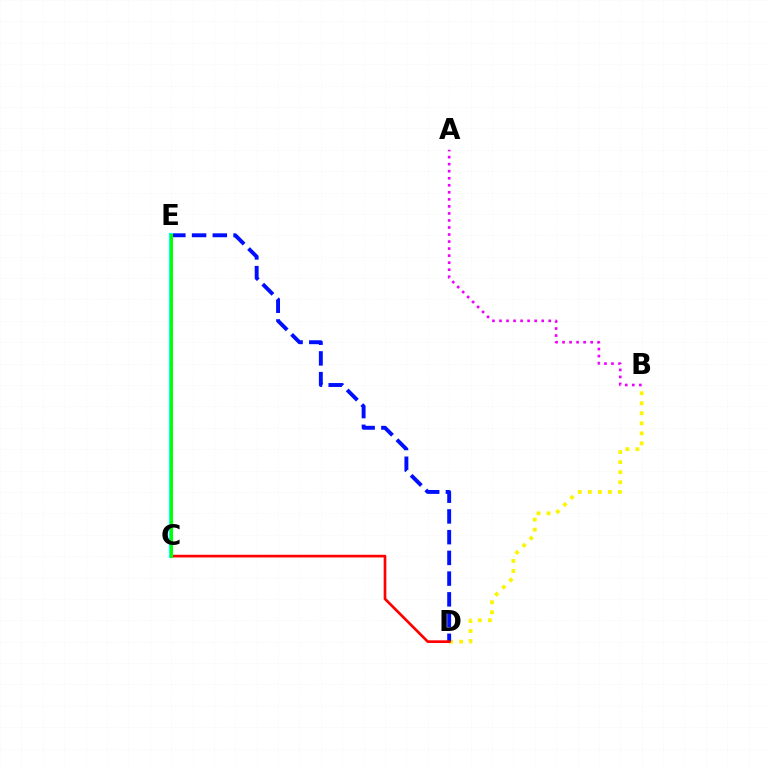{('B', 'D'): [{'color': '#fcf500', 'line_style': 'dotted', 'thickness': 2.73}], ('D', 'E'): [{'color': '#0010ff', 'line_style': 'dashed', 'thickness': 2.82}], ('C', 'D'): [{'color': '#ff0000', 'line_style': 'solid', 'thickness': 1.94}], ('C', 'E'): [{'color': '#00fff6', 'line_style': 'solid', 'thickness': 2.98}, {'color': '#08ff00', 'line_style': 'solid', 'thickness': 2.12}], ('A', 'B'): [{'color': '#ee00ff', 'line_style': 'dotted', 'thickness': 1.91}]}